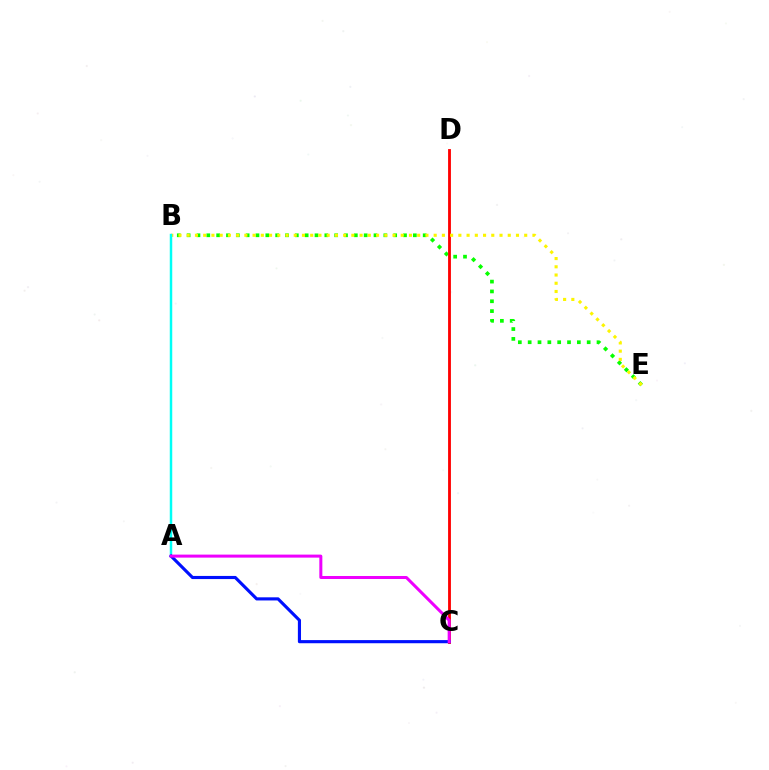{('B', 'E'): [{'color': '#08ff00', 'line_style': 'dotted', 'thickness': 2.67}, {'color': '#fcf500', 'line_style': 'dotted', 'thickness': 2.24}], ('C', 'D'): [{'color': '#ff0000', 'line_style': 'solid', 'thickness': 2.04}], ('A', 'B'): [{'color': '#00fff6', 'line_style': 'solid', 'thickness': 1.79}], ('A', 'C'): [{'color': '#0010ff', 'line_style': 'solid', 'thickness': 2.26}, {'color': '#ee00ff', 'line_style': 'solid', 'thickness': 2.17}]}